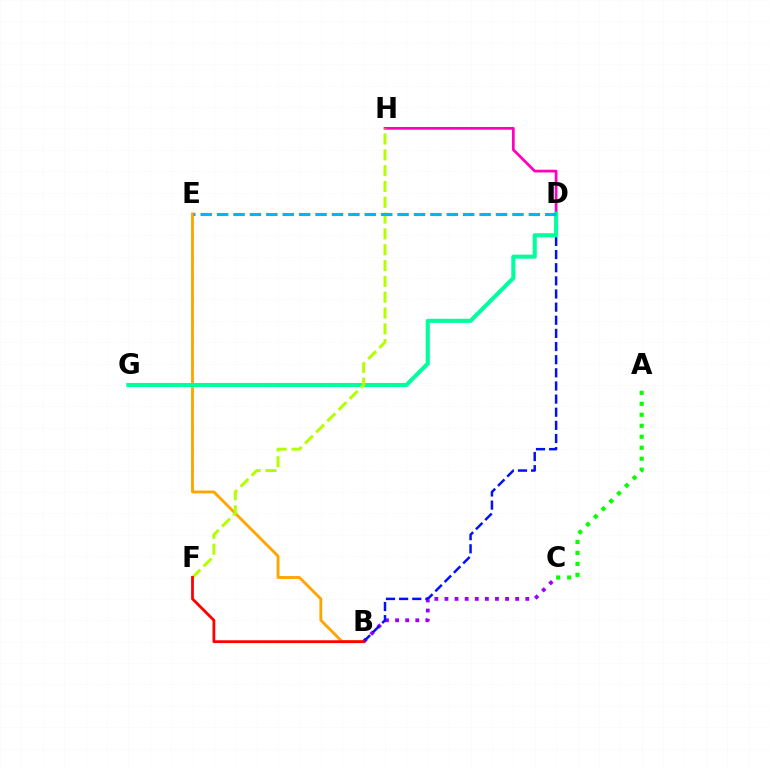{('D', 'H'): [{'color': '#ff00bd', 'line_style': 'solid', 'thickness': 1.96}], ('B', 'E'): [{'color': '#ffa500', 'line_style': 'solid', 'thickness': 2.06}], ('B', 'C'): [{'color': '#9b00ff', 'line_style': 'dotted', 'thickness': 2.75}], ('B', 'D'): [{'color': '#0010ff', 'line_style': 'dashed', 'thickness': 1.78}], ('D', 'G'): [{'color': '#00ff9d', 'line_style': 'solid', 'thickness': 2.94}], ('A', 'C'): [{'color': '#08ff00', 'line_style': 'dotted', 'thickness': 2.98}], ('F', 'H'): [{'color': '#b3ff00', 'line_style': 'dashed', 'thickness': 2.15}], ('B', 'F'): [{'color': '#ff0000', 'line_style': 'solid', 'thickness': 2.0}], ('D', 'E'): [{'color': '#00b5ff', 'line_style': 'dashed', 'thickness': 2.23}]}